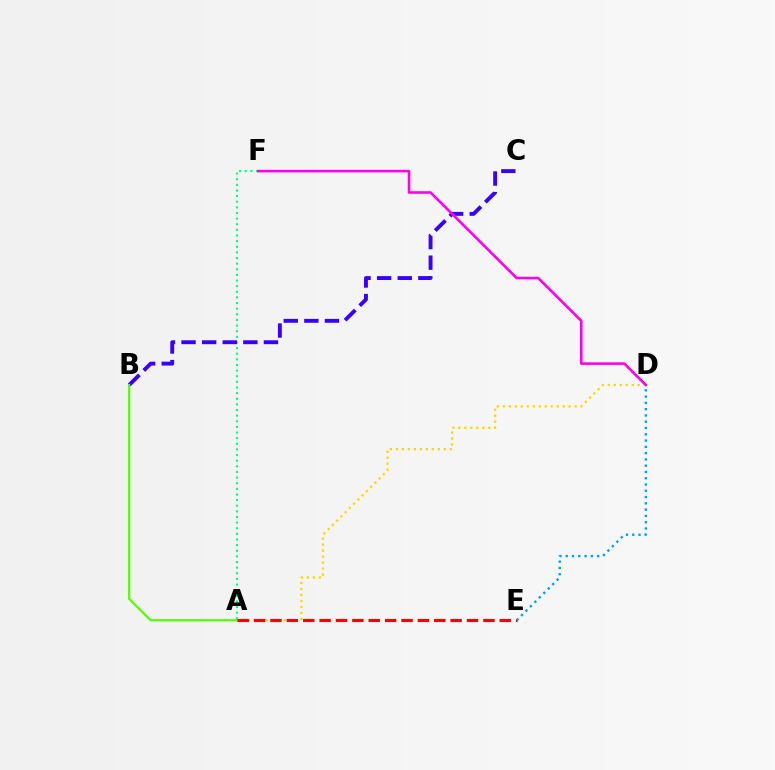{('A', 'D'): [{'color': '#ffd500', 'line_style': 'dotted', 'thickness': 1.63}], ('A', 'F'): [{'color': '#00ff86', 'line_style': 'dotted', 'thickness': 1.53}], ('B', 'C'): [{'color': '#3700ff', 'line_style': 'dashed', 'thickness': 2.8}], ('A', 'B'): [{'color': '#4fff00', 'line_style': 'solid', 'thickness': 1.59}], ('A', 'E'): [{'color': '#ff0000', 'line_style': 'dashed', 'thickness': 2.22}], ('D', 'F'): [{'color': '#ff00ed', 'line_style': 'solid', 'thickness': 1.87}], ('D', 'E'): [{'color': '#009eff', 'line_style': 'dotted', 'thickness': 1.71}]}